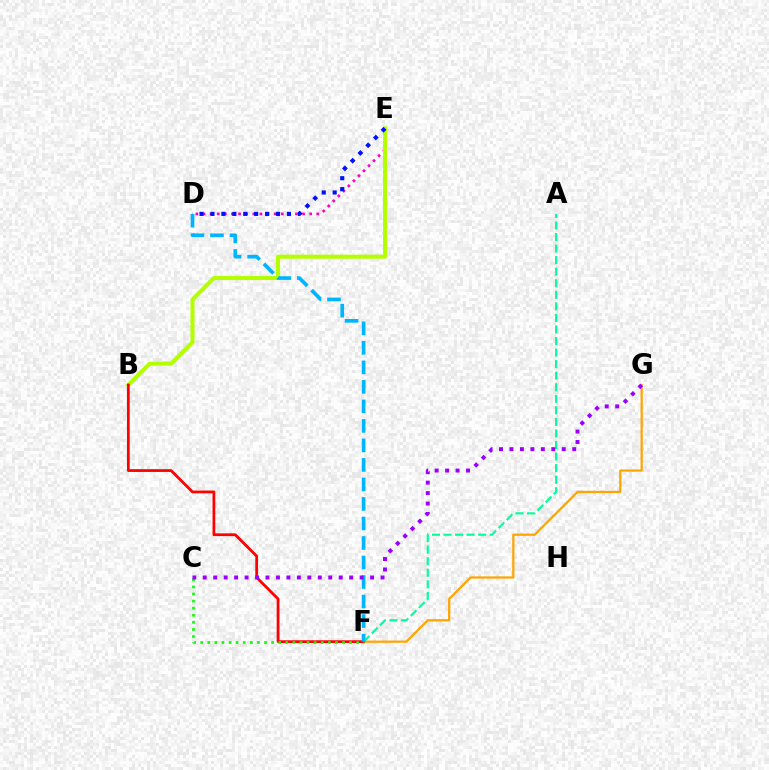{('F', 'G'): [{'color': '#ffa500', 'line_style': 'solid', 'thickness': 1.61}], ('A', 'F'): [{'color': '#00ff9d', 'line_style': 'dashed', 'thickness': 1.57}], ('D', 'E'): [{'color': '#ff00bd', 'line_style': 'dotted', 'thickness': 1.93}, {'color': '#0010ff', 'line_style': 'dotted', 'thickness': 2.97}], ('B', 'E'): [{'color': '#b3ff00', 'line_style': 'solid', 'thickness': 2.9}], ('B', 'F'): [{'color': '#ff0000', 'line_style': 'solid', 'thickness': 1.99}], ('C', 'F'): [{'color': '#08ff00', 'line_style': 'dotted', 'thickness': 1.93}], ('D', 'F'): [{'color': '#00b5ff', 'line_style': 'dashed', 'thickness': 2.65}], ('C', 'G'): [{'color': '#9b00ff', 'line_style': 'dotted', 'thickness': 2.84}]}